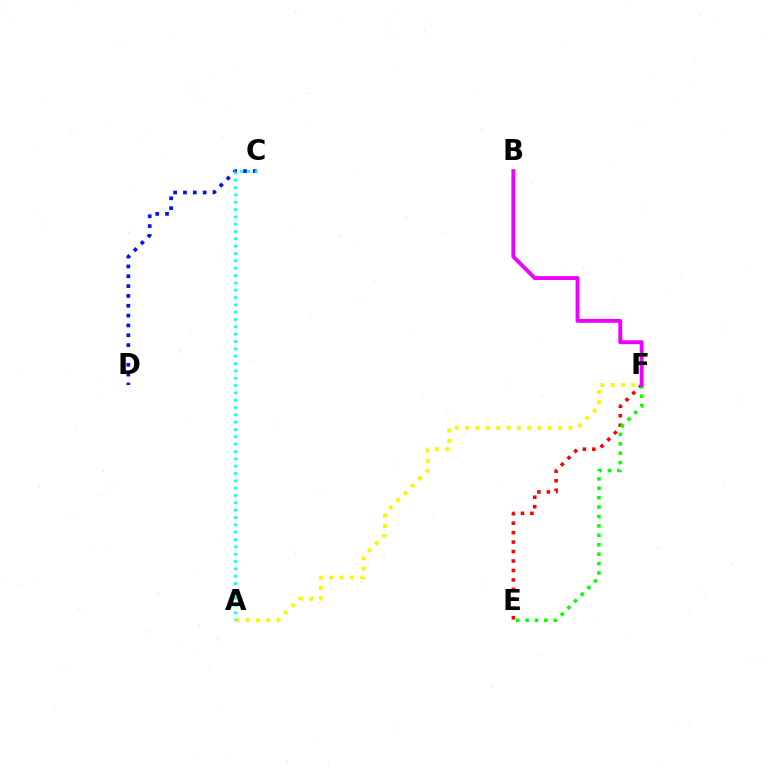{('E', 'F'): [{'color': '#ff0000', 'line_style': 'dotted', 'thickness': 2.57}, {'color': '#08ff00', 'line_style': 'dotted', 'thickness': 2.56}], ('C', 'D'): [{'color': '#0010ff', 'line_style': 'dotted', 'thickness': 2.67}], ('A', 'F'): [{'color': '#fcf500', 'line_style': 'dotted', 'thickness': 2.81}], ('A', 'C'): [{'color': '#00fff6', 'line_style': 'dotted', 'thickness': 1.99}], ('B', 'F'): [{'color': '#ee00ff', 'line_style': 'solid', 'thickness': 2.79}]}